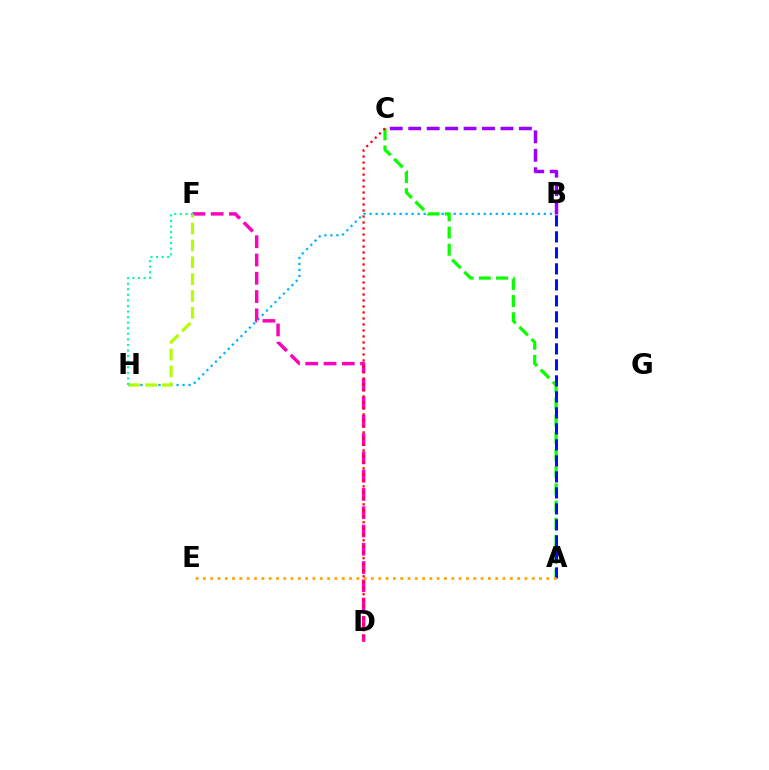{('B', 'H'): [{'color': '#00b5ff', 'line_style': 'dotted', 'thickness': 1.63}], ('A', 'C'): [{'color': '#08ff00', 'line_style': 'dashed', 'thickness': 2.33}], ('D', 'F'): [{'color': '#ff00bd', 'line_style': 'dashed', 'thickness': 2.48}], ('B', 'C'): [{'color': '#9b00ff', 'line_style': 'dashed', 'thickness': 2.51}], ('A', 'B'): [{'color': '#0010ff', 'line_style': 'dashed', 'thickness': 2.17}], ('A', 'E'): [{'color': '#ffa500', 'line_style': 'dotted', 'thickness': 1.99}], ('F', 'H'): [{'color': '#b3ff00', 'line_style': 'dashed', 'thickness': 2.29}, {'color': '#00ff9d', 'line_style': 'dotted', 'thickness': 1.51}], ('C', 'D'): [{'color': '#ff0000', 'line_style': 'dotted', 'thickness': 1.63}]}